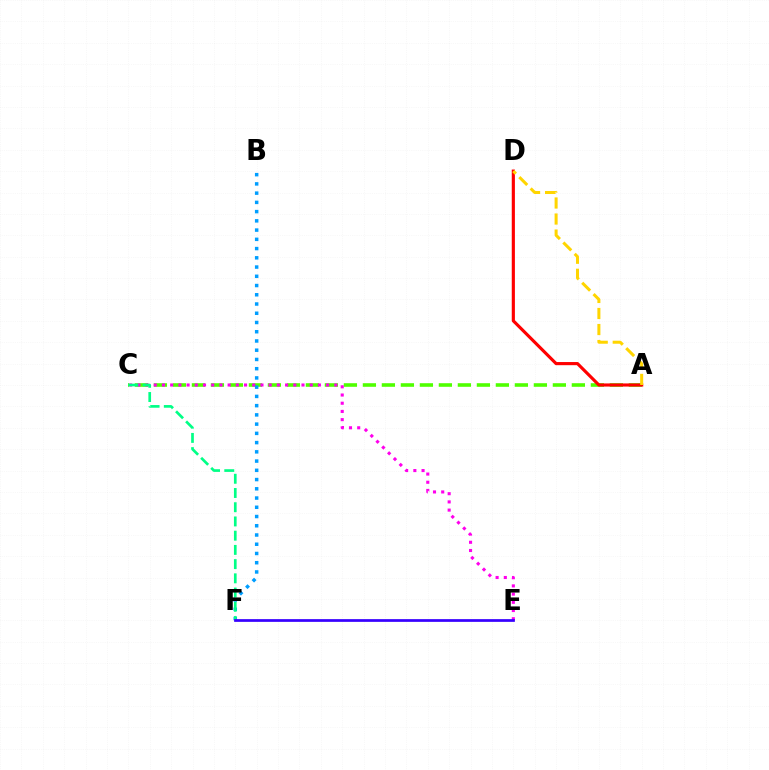{('A', 'C'): [{'color': '#4fff00', 'line_style': 'dashed', 'thickness': 2.58}], ('C', 'E'): [{'color': '#ff00ed', 'line_style': 'dotted', 'thickness': 2.23}], ('B', 'F'): [{'color': '#009eff', 'line_style': 'dotted', 'thickness': 2.51}], ('C', 'F'): [{'color': '#00ff86', 'line_style': 'dashed', 'thickness': 1.93}], ('A', 'D'): [{'color': '#ff0000', 'line_style': 'solid', 'thickness': 2.27}, {'color': '#ffd500', 'line_style': 'dashed', 'thickness': 2.18}], ('E', 'F'): [{'color': '#3700ff', 'line_style': 'solid', 'thickness': 1.96}]}